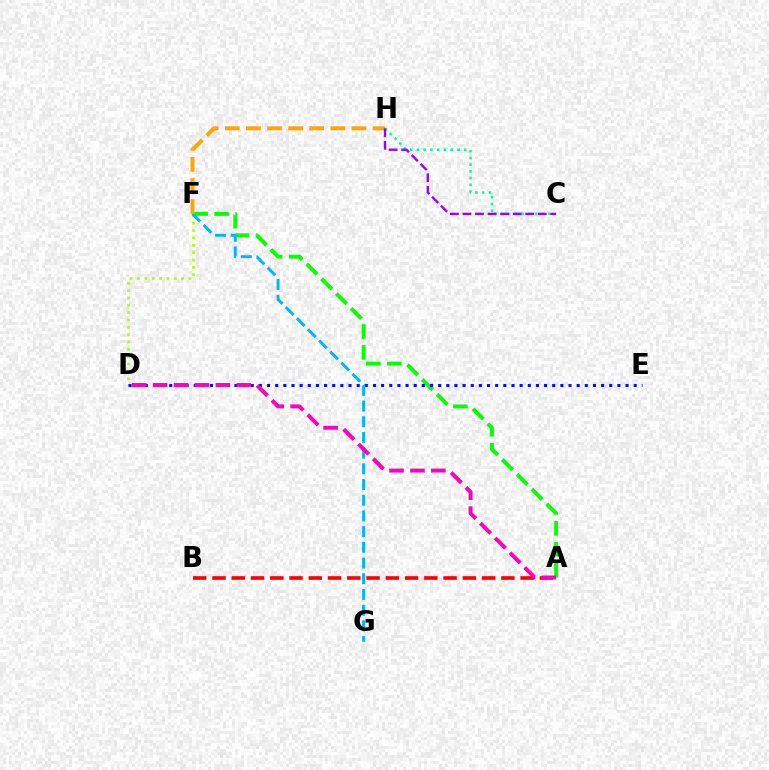{('A', 'B'): [{'color': '#ff0000', 'line_style': 'dashed', 'thickness': 2.62}], ('A', 'F'): [{'color': '#08ff00', 'line_style': 'dashed', 'thickness': 2.85}], ('D', 'F'): [{'color': '#b3ff00', 'line_style': 'dotted', 'thickness': 2.0}], ('D', 'E'): [{'color': '#0010ff', 'line_style': 'dotted', 'thickness': 2.21}], ('C', 'H'): [{'color': '#00ff9d', 'line_style': 'dotted', 'thickness': 1.83}, {'color': '#9b00ff', 'line_style': 'dashed', 'thickness': 1.7}], ('F', 'G'): [{'color': '#00b5ff', 'line_style': 'dashed', 'thickness': 2.13}], ('F', 'H'): [{'color': '#ffa500', 'line_style': 'dashed', 'thickness': 2.87}], ('A', 'D'): [{'color': '#ff00bd', 'line_style': 'dashed', 'thickness': 2.84}]}